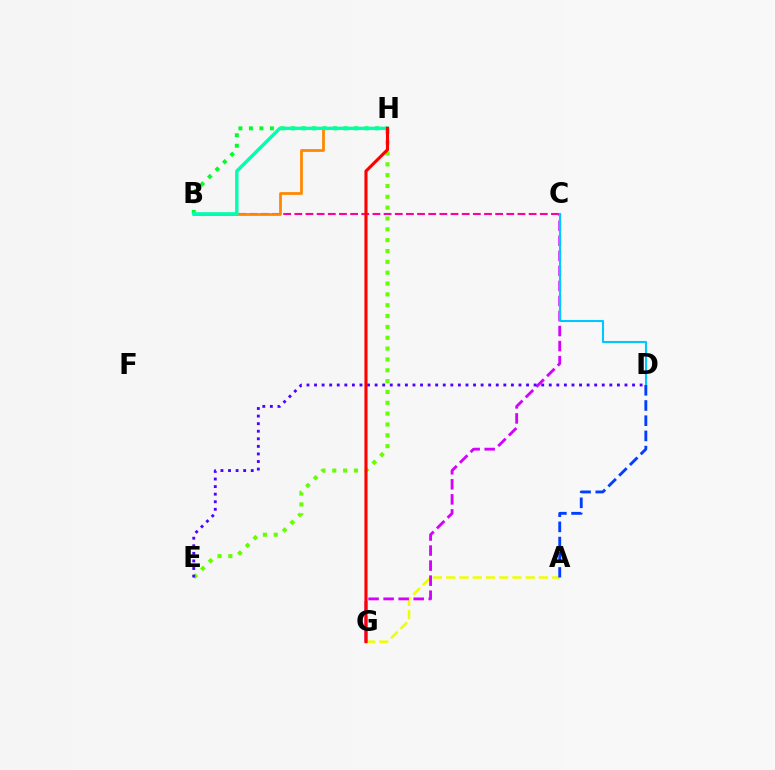{('A', 'G'): [{'color': '#eeff00', 'line_style': 'dashed', 'thickness': 1.8}], ('B', 'C'): [{'color': '#ff00a0', 'line_style': 'dashed', 'thickness': 1.52}], ('C', 'G'): [{'color': '#d600ff', 'line_style': 'dashed', 'thickness': 2.04}], ('B', 'H'): [{'color': '#00ff27', 'line_style': 'dotted', 'thickness': 2.86}, {'color': '#ff8800', 'line_style': 'solid', 'thickness': 1.99}, {'color': '#00ffaf', 'line_style': 'solid', 'thickness': 2.46}], ('C', 'D'): [{'color': '#00c7ff', 'line_style': 'solid', 'thickness': 1.5}], ('E', 'H'): [{'color': '#66ff00', 'line_style': 'dotted', 'thickness': 2.95}], ('D', 'E'): [{'color': '#4f00ff', 'line_style': 'dotted', 'thickness': 2.06}], ('A', 'D'): [{'color': '#003fff', 'line_style': 'dashed', 'thickness': 2.06}], ('G', 'H'): [{'color': '#ff0000', 'line_style': 'solid', 'thickness': 2.23}]}